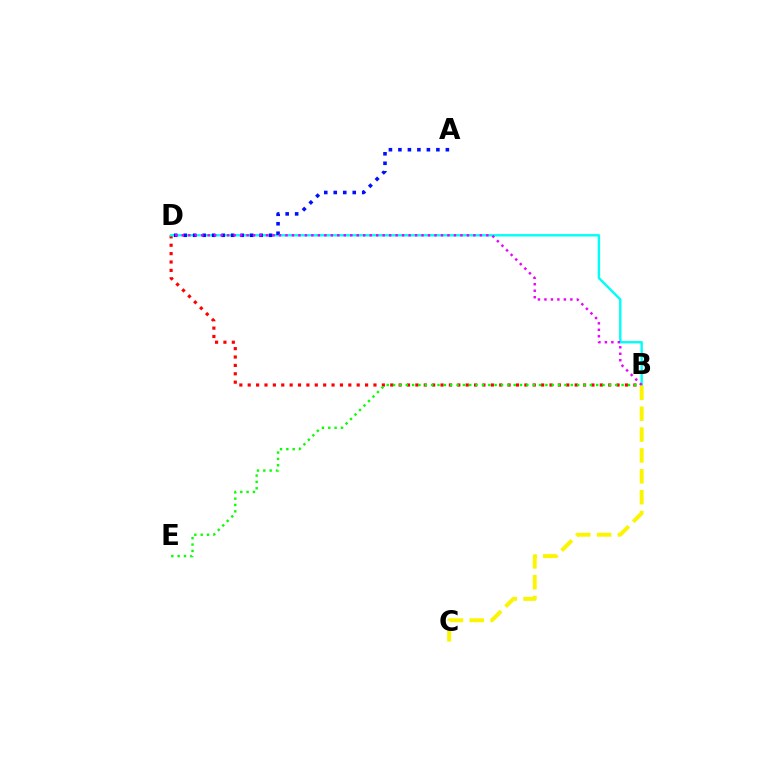{('B', 'D'): [{'color': '#ff0000', 'line_style': 'dotted', 'thickness': 2.28}, {'color': '#00fff6', 'line_style': 'solid', 'thickness': 1.72}, {'color': '#ee00ff', 'line_style': 'dotted', 'thickness': 1.76}], ('B', 'E'): [{'color': '#08ff00', 'line_style': 'dotted', 'thickness': 1.72}], ('A', 'D'): [{'color': '#0010ff', 'line_style': 'dotted', 'thickness': 2.58}], ('B', 'C'): [{'color': '#fcf500', 'line_style': 'dashed', 'thickness': 2.83}]}